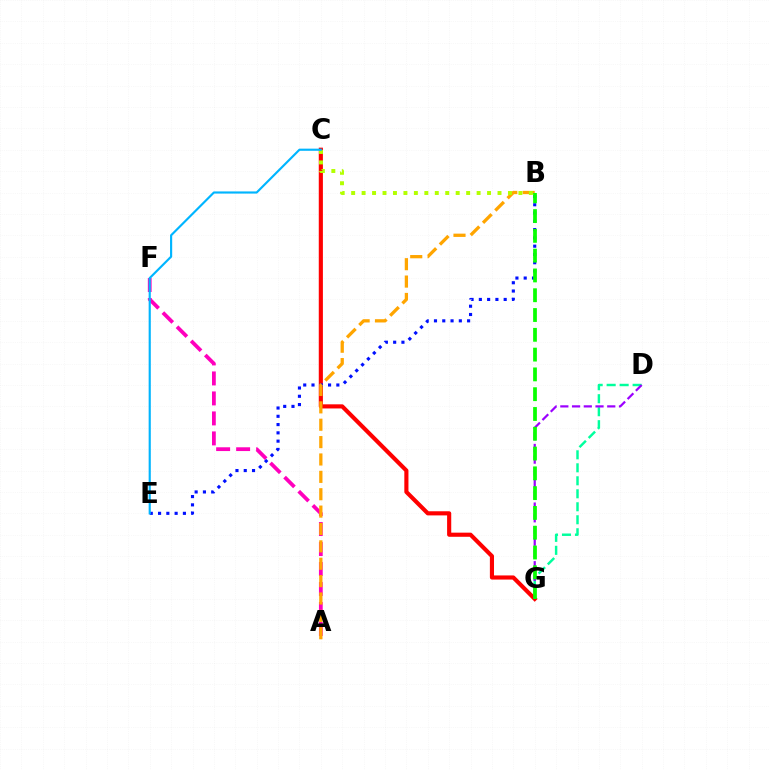{('A', 'F'): [{'color': '#ff00bd', 'line_style': 'dashed', 'thickness': 2.72}], ('D', 'G'): [{'color': '#00ff9d', 'line_style': 'dashed', 'thickness': 1.76}, {'color': '#9b00ff', 'line_style': 'dashed', 'thickness': 1.59}], ('C', 'G'): [{'color': '#ff0000', 'line_style': 'solid', 'thickness': 2.98}], ('B', 'E'): [{'color': '#0010ff', 'line_style': 'dotted', 'thickness': 2.25}], ('A', 'B'): [{'color': '#ffa500', 'line_style': 'dashed', 'thickness': 2.36}], ('B', 'C'): [{'color': '#b3ff00', 'line_style': 'dotted', 'thickness': 2.84}], ('C', 'E'): [{'color': '#00b5ff', 'line_style': 'solid', 'thickness': 1.55}], ('B', 'G'): [{'color': '#08ff00', 'line_style': 'dashed', 'thickness': 2.69}]}